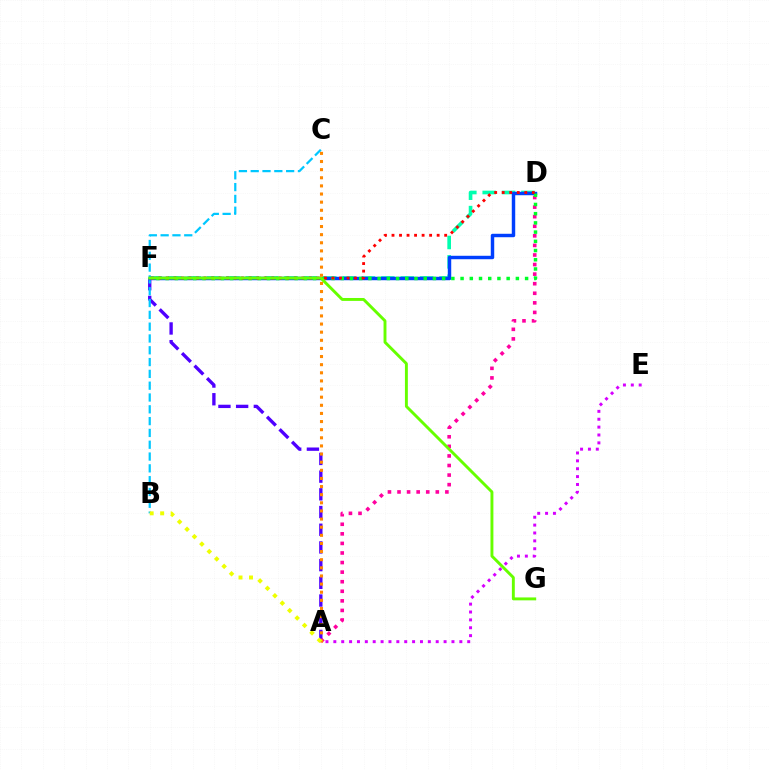{('A', 'F'): [{'color': '#4f00ff', 'line_style': 'dashed', 'thickness': 2.4}], ('D', 'F'): [{'color': '#00ffaf', 'line_style': 'dashed', 'thickness': 2.63}, {'color': '#003fff', 'line_style': 'solid', 'thickness': 2.48}, {'color': '#00ff27', 'line_style': 'dotted', 'thickness': 2.5}, {'color': '#ff0000', 'line_style': 'dotted', 'thickness': 2.04}], ('B', 'C'): [{'color': '#00c7ff', 'line_style': 'dashed', 'thickness': 1.6}], ('A', 'D'): [{'color': '#ff00a0', 'line_style': 'dotted', 'thickness': 2.6}], ('A', 'E'): [{'color': '#d600ff', 'line_style': 'dotted', 'thickness': 2.14}], ('F', 'G'): [{'color': '#66ff00', 'line_style': 'solid', 'thickness': 2.09}], ('A', 'C'): [{'color': '#ff8800', 'line_style': 'dotted', 'thickness': 2.21}], ('A', 'B'): [{'color': '#eeff00', 'line_style': 'dotted', 'thickness': 2.85}]}